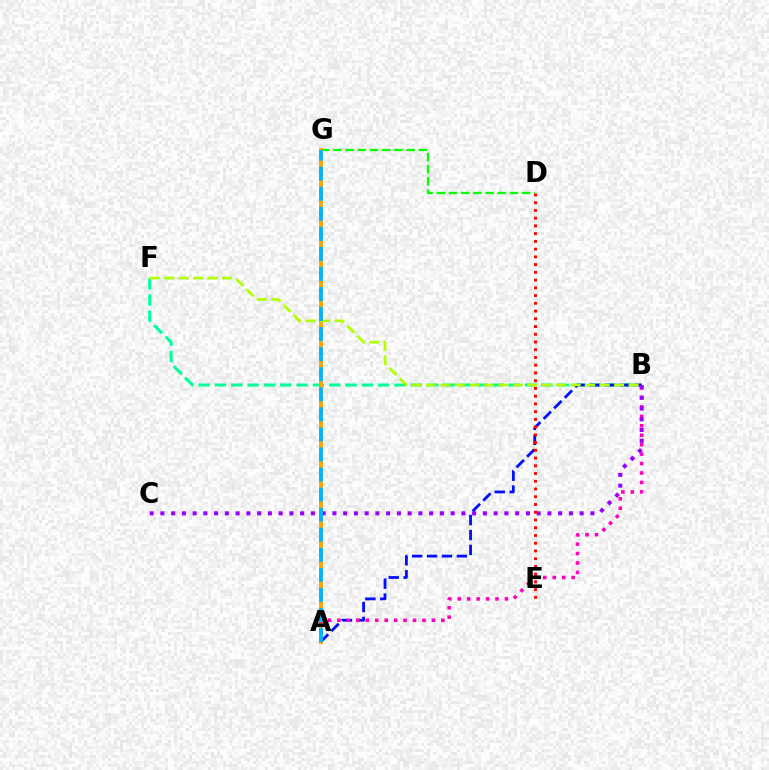{('B', 'F'): [{'color': '#00ff9d', 'line_style': 'dashed', 'thickness': 2.22}, {'color': '#b3ff00', 'line_style': 'dashed', 'thickness': 1.97}], ('D', 'G'): [{'color': '#08ff00', 'line_style': 'dashed', 'thickness': 1.66}], ('A', 'G'): [{'color': '#ffa500', 'line_style': 'solid', 'thickness': 2.82}, {'color': '#00b5ff', 'line_style': 'dashed', 'thickness': 2.72}], ('A', 'B'): [{'color': '#0010ff', 'line_style': 'dashed', 'thickness': 2.03}, {'color': '#ff00bd', 'line_style': 'dotted', 'thickness': 2.57}], ('B', 'C'): [{'color': '#9b00ff', 'line_style': 'dotted', 'thickness': 2.92}], ('D', 'E'): [{'color': '#ff0000', 'line_style': 'dotted', 'thickness': 2.1}]}